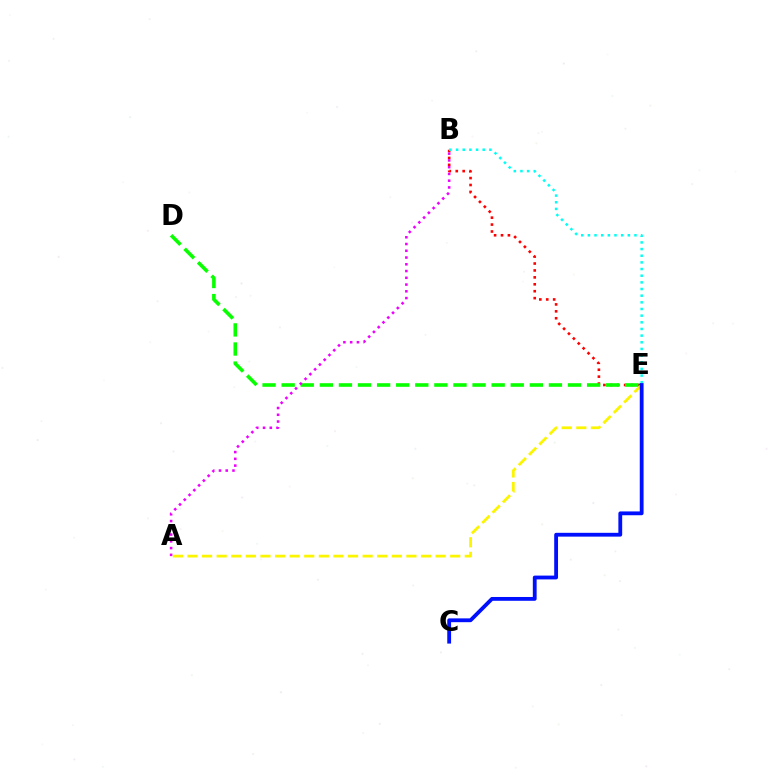{('B', 'E'): [{'color': '#ff0000', 'line_style': 'dotted', 'thickness': 1.88}, {'color': '#00fff6', 'line_style': 'dotted', 'thickness': 1.81}], ('D', 'E'): [{'color': '#08ff00', 'line_style': 'dashed', 'thickness': 2.59}], ('A', 'B'): [{'color': '#ee00ff', 'line_style': 'dotted', 'thickness': 1.84}], ('A', 'E'): [{'color': '#fcf500', 'line_style': 'dashed', 'thickness': 1.98}], ('C', 'E'): [{'color': '#0010ff', 'line_style': 'solid', 'thickness': 2.74}]}